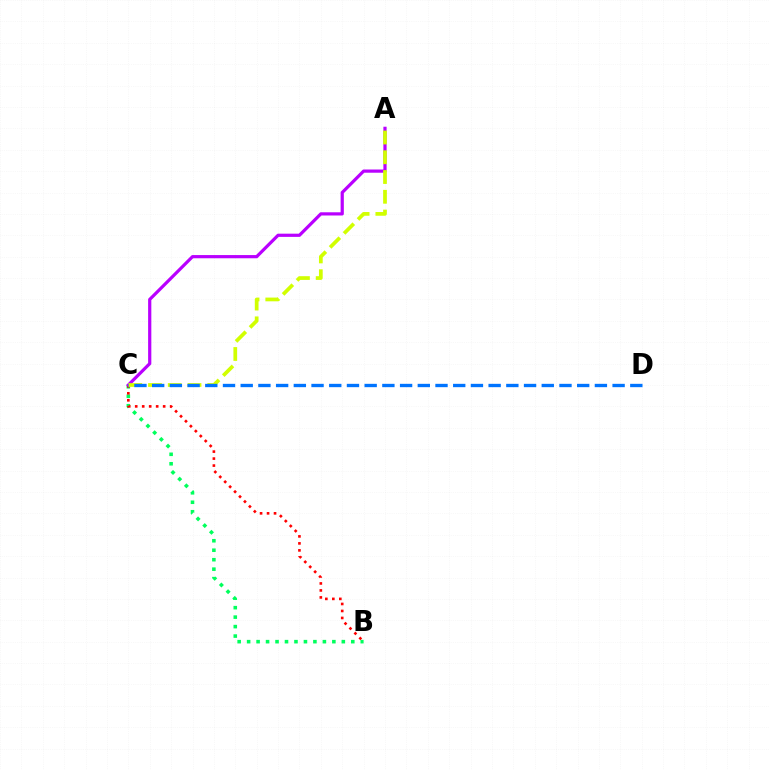{('B', 'C'): [{'color': '#00ff5c', 'line_style': 'dotted', 'thickness': 2.57}, {'color': '#ff0000', 'line_style': 'dotted', 'thickness': 1.9}], ('A', 'C'): [{'color': '#b900ff', 'line_style': 'solid', 'thickness': 2.31}, {'color': '#d1ff00', 'line_style': 'dashed', 'thickness': 2.68}], ('C', 'D'): [{'color': '#0074ff', 'line_style': 'dashed', 'thickness': 2.41}]}